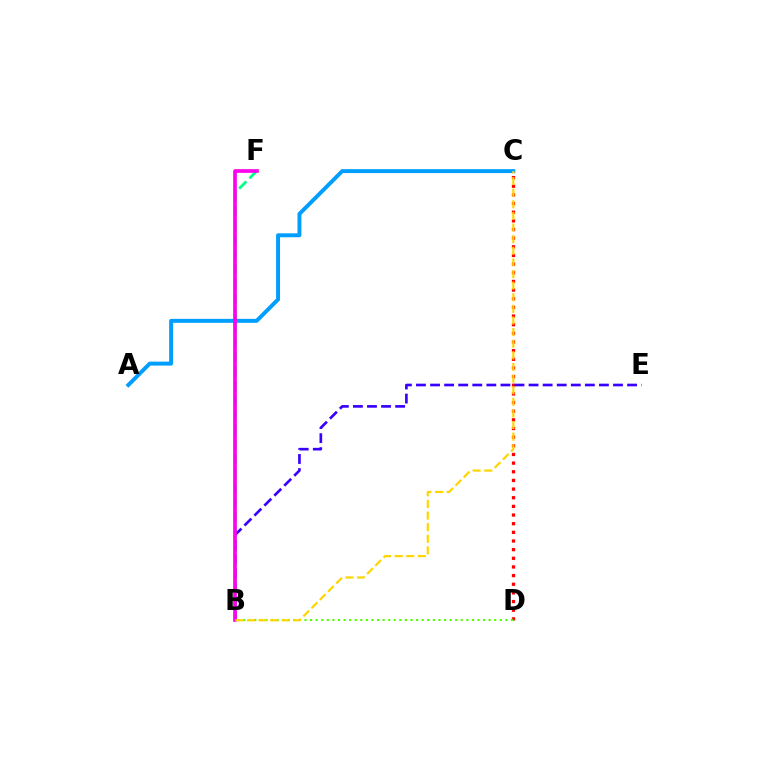{('B', 'F'): [{'color': '#00ff86', 'line_style': 'dashed', 'thickness': 1.98}, {'color': '#ff00ed', 'line_style': 'solid', 'thickness': 2.64}], ('C', 'D'): [{'color': '#ff0000', 'line_style': 'dotted', 'thickness': 2.35}], ('B', 'D'): [{'color': '#4fff00', 'line_style': 'dotted', 'thickness': 1.52}], ('A', 'C'): [{'color': '#009eff', 'line_style': 'solid', 'thickness': 2.84}], ('B', 'E'): [{'color': '#3700ff', 'line_style': 'dashed', 'thickness': 1.91}], ('B', 'C'): [{'color': '#ffd500', 'line_style': 'dashed', 'thickness': 1.58}]}